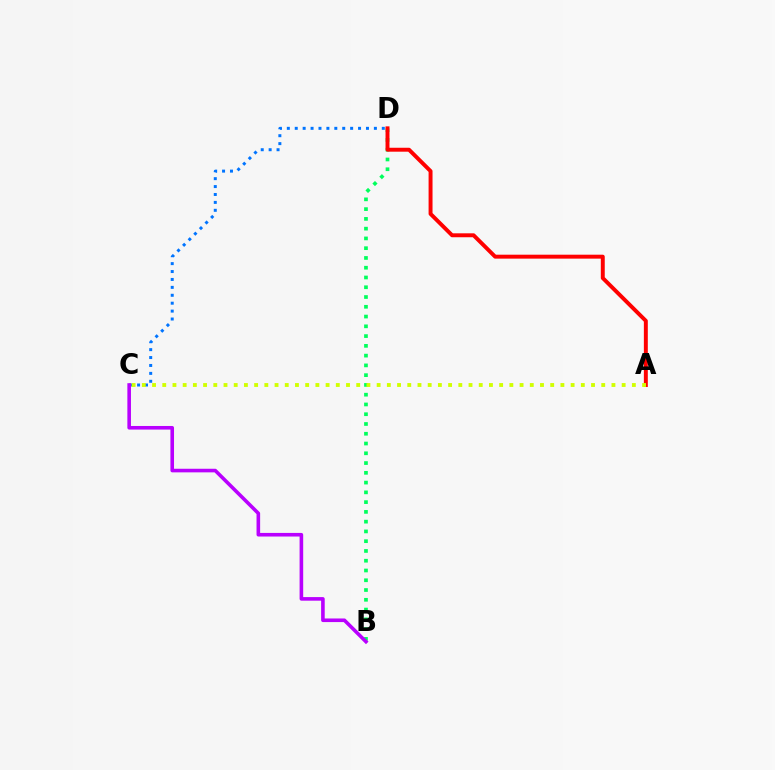{('B', 'D'): [{'color': '#00ff5c', 'line_style': 'dotted', 'thickness': 2.65}], ('A', 'D'): [{'color': '#ff0000', 'line_style': 'solid', 'thickness': 2.84}], ('C', 'D'): [{'color': '#0074ff', 'line_style': 'dotted', 'thickness': 2.15}], ('A', 'C'): [{'color': '#d1ff00', 'line_style': 'dotted', 'thickness': 2.77}], ('B', 'C'): [{'color': '#b900ff', 'line_style': 'solid', 'thickness': 2.59}]}